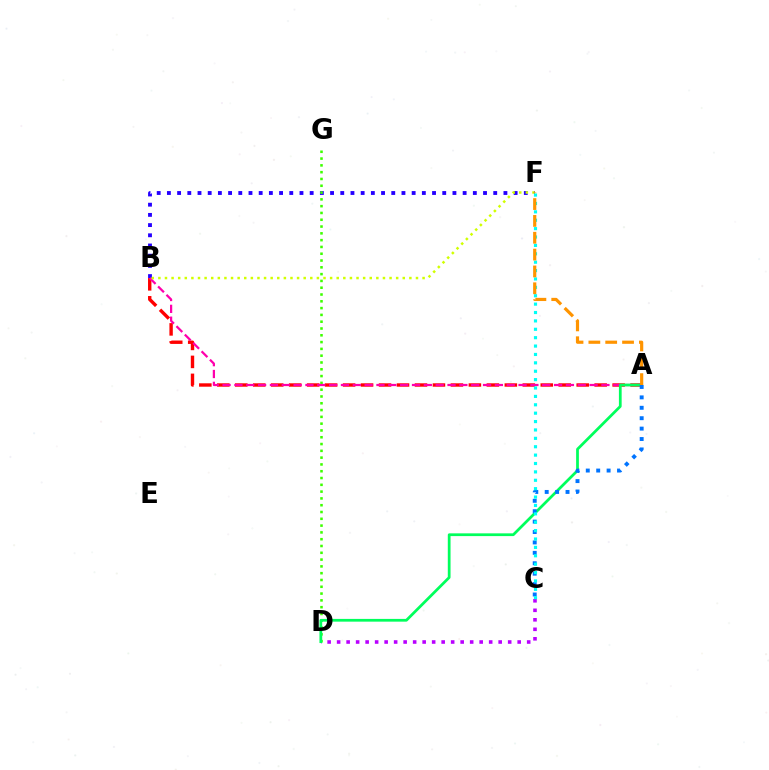{('B', 'F'): [{'color': '#2500ff', 'line_style': 'dotted', 'thickness': 2.77}, {'color': '#d1ff00', 'line_style': 'dotted', 'thickness': 1.79}], ('A', 'B'): [{'color': '#ff0000', 'line_style': 'dashed', 'thickness': 2.44}, {'color': '#ff00ac', 'line_style': 'dashed', 'thickness': 1.61}], ('D', 'G'): [{'color': '#3dff00', 'line_style': 'dotted', 'thickness': 1.85}], ('C', 'D'): [{'color': '#b900ff', 'line_style': 'dotted', 'thickness': 2.58}], ('A', 'D'): [{'color': '#00ff5c', 'line_style': 'solid', 'thickness': 1.98}], ('A', 'C'): [{'color': '#0074ff', 'line_style': 'dotted', 'thickness': 2.83}], ('C', 'F'): [{'color': '#00fff6', 'line_style': 'dotted', 'thickness': 2.28}], ('A', 'F'): [{'color': '#ff9400', 'line_style': 'dashed', 'thickness': 2.29}]}